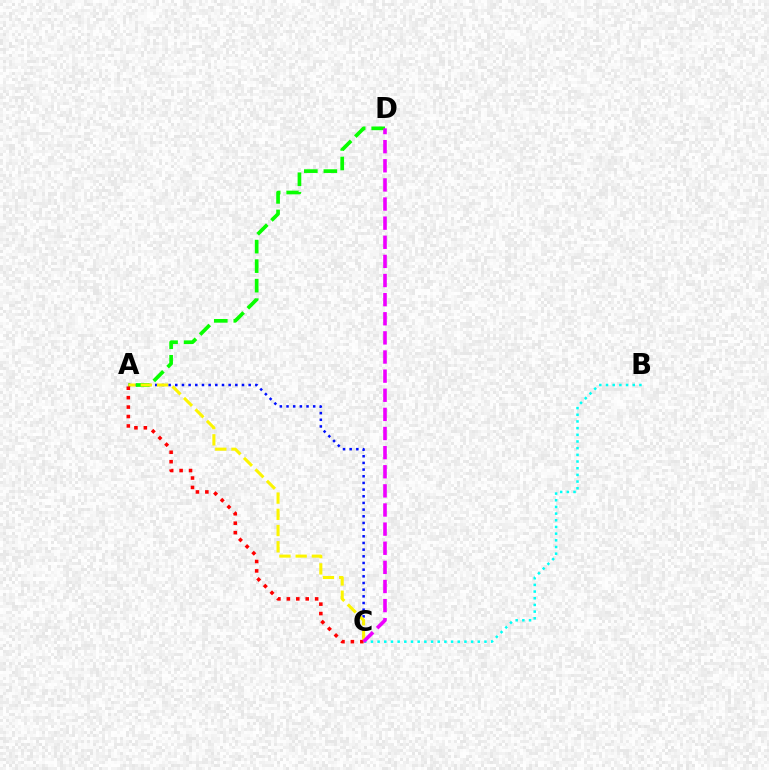{('A', 'C'): [{'color': '#0010ff', 'line_style': 'dotted', 'thickness': 1.81}, {'color': '#fcf500', 'line_style': 'dashed', 'thickness': 2.2}, {'color': '#ff0000', 'line_style': 'dotted', 'thickness': 2.56}], ('A', 'D'): [{'color': '#08ff00', 'line_style': 'dashed', 'thickness': 2.65}], ('B', 'C'): [{'color': '#00fff6', 'line_style': 'dotted', 'thickness': 1.81}], ('C', 'D'): [{'color': '#ee00ff', 'line_style': 'dashed', 'thickness': 2.6}]}